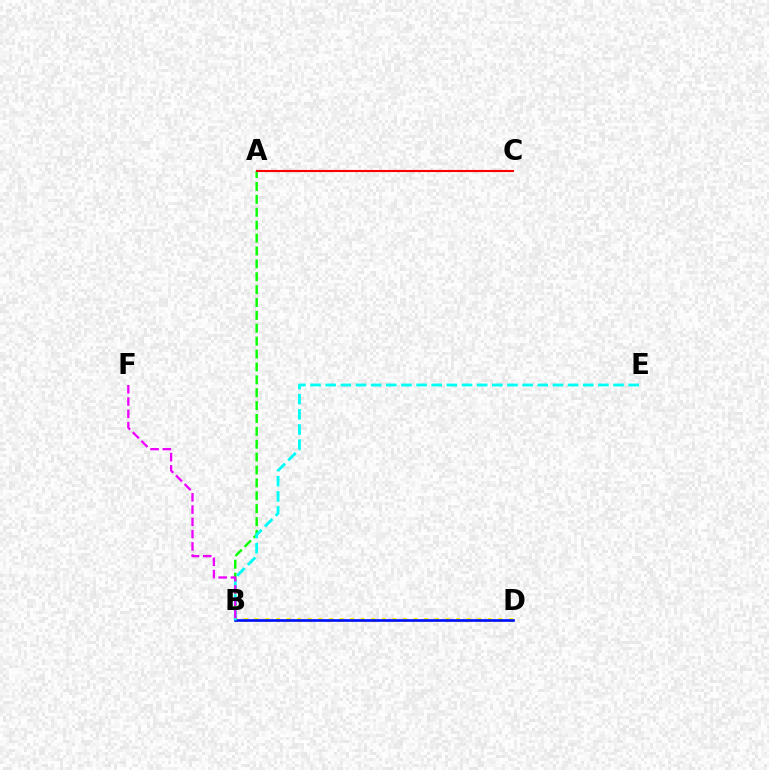{('A', 'B'): [{'color': '#08ff00', 'line_style': 'dashed', 'thickness': 1.75}], ('A', 'C'): [{'color': '#ff0000', 'line_style': 'solid', 'thickness': 1.54}], ('B', 'D'): [{'color': '#fcf500', 'line_style': 'dotted', 'thickness': 2.88}, {'color': '#0010ff', 'line_style': 'solid', 'thickness': 1.91}], ('B', 'E'): [{'color': '#00fff6', 'line_style': 'dashed', 'thickness': 2.06}], ('B', 'F'): [{'color': '#ee00ff', 'line_style': 'dashed', 'thickness': 1.67}]}